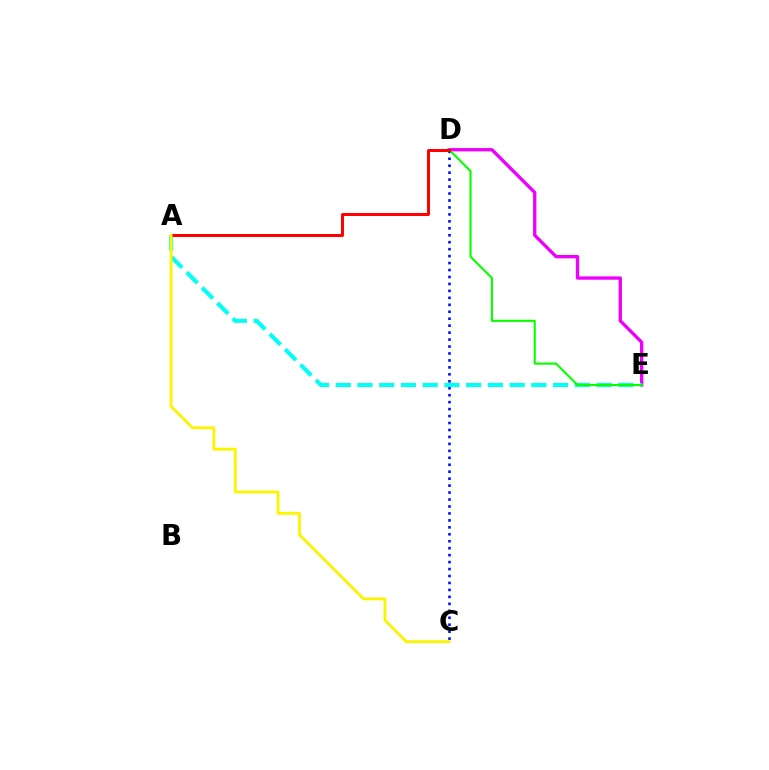{('C', 'D'): [{'color': '#0010ff', 'line_style': 'dotted', 'thickness': 1.89}], ('D', 'E'): [{'color': '#ee00ff', 'line_style': 'solid', 'thickness': 2.4}, {'color': '#08ff00', 'line_style': 'solid', 'thickness': 1.52}], ('A', 'E'): [{'color': '#00fff6', 'line_style': 'dashed', 'thickness': 2.95}], ('A', 'D'): [{'color': '#ff0000', 'line_style': 'solid', 'thickness': 2.13}], ('A', 'C'): [{'color': '#fcf500', 'line_style': 'solid', 'thickness': 2.05}]}